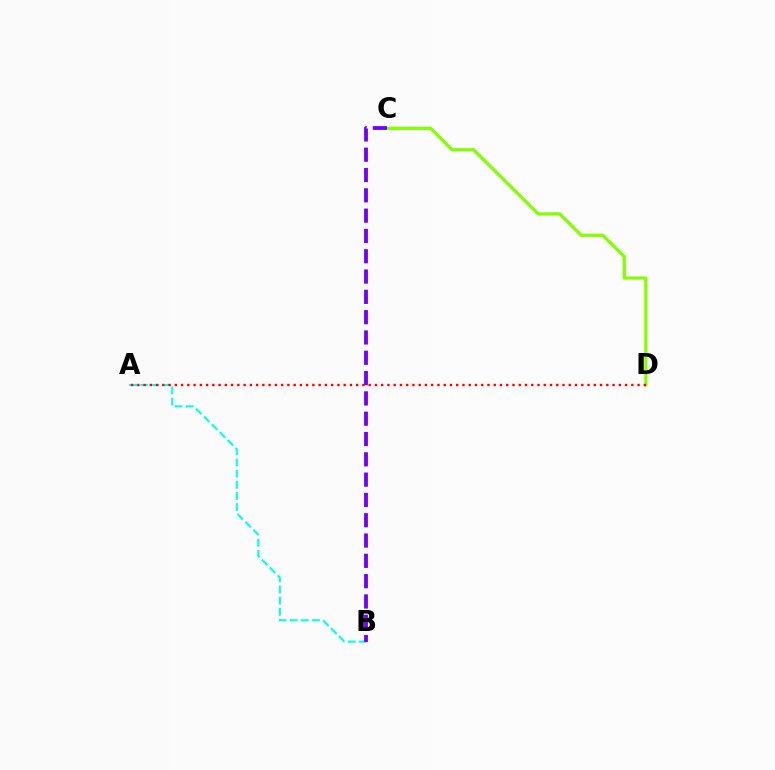{('A', 'B'): [{'color': '#00fff6', 'line_style': 'dashed', 'thickness': 1.51}], ('C', 'D'): [{'color': '#84ff00', 'line_style': 'solid', 'thickness': 2.34}], ('B', 'C'): [{'color': '#7200ff', 'line_style': 'dashed', 'thickness': 2.76}], ('A', 'D'): [{'color': '#ff0000', 'line_style': 'dotted', 'thickness': 1.7}]}